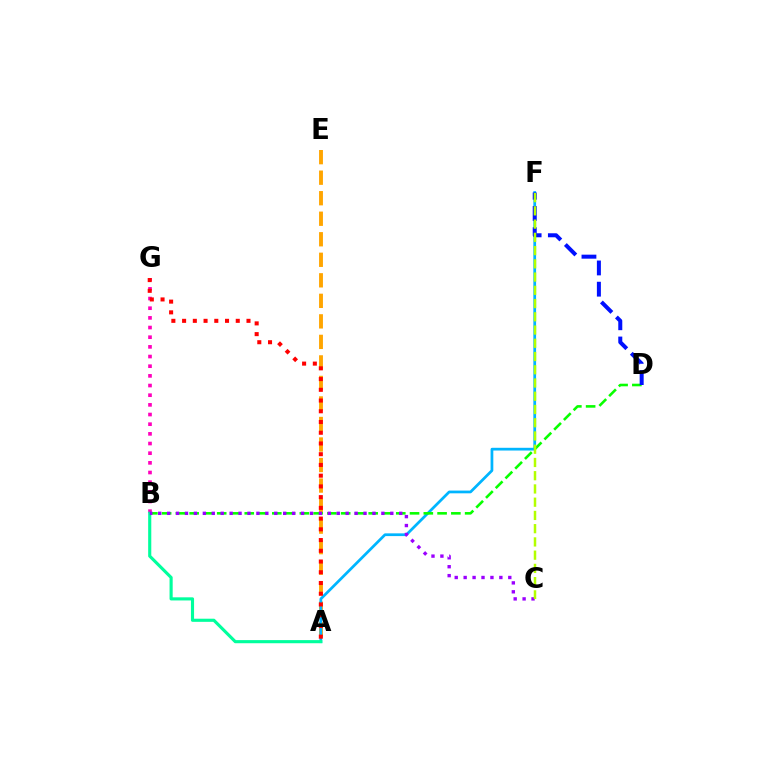{('A', 'E'): [{'color': '#ffa500', 'line_style': 'dashed', 'thickness': 2.79}], ('A', 'F'): [{'color': '#00b5ff', 'line_style': 'solid', 'thickness': 1.97}], ('B', 'G'): [{'color': '#ff00bd', 'line_style': 'dotted', 'thickness': 2.63}], ('A', 'G'): [{'color': '#ff0000', 'line_style': 'dotted', 'thickness': 2.92}], ('B', 'D'): [{'color': '#08ff00', 'line_style': 'dashed', 'thickness': 1.87}], ('D', 'F'): [{'color': '#0010ff', 'line_style': 'dashed', 'thickness': 2.88}], ('A', 'B'): [{'color': '#00ff9d', 'line_style': 'solid', 'thickness': 2.25}], ('B', 'C'): [{'color': '#9b00ff', 'line_style': 'dotted', 'thickness': 2.43}], ('C', 'F'): [{'color': '#b3ff00', 'line_style': 'dashed', 'thickness': 1.8}]}